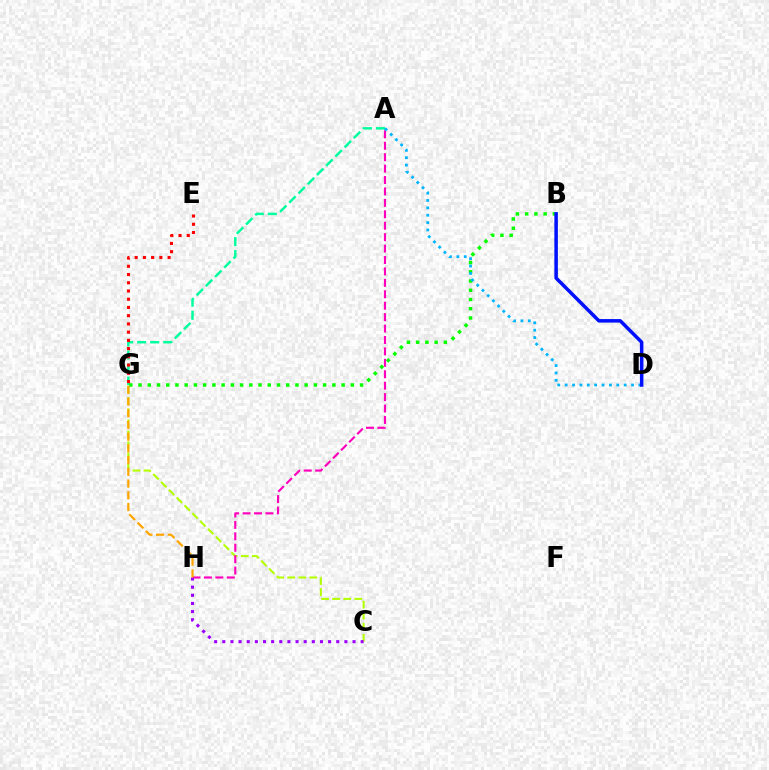{('A', 'G'): [{'color': '#00ff9d', 'line_style': 'dashed', 'thickness': 1.77}], ('C', 'G'): [{'color': '#b3ff00', 'line_style': 'dashed', 'thickness': 1.5}], ('B', 'G'): [{'color': '#08ff00', 'line_style': 'dotted', 'thickness': 2.51}], ('E', 'G'): [{'color': '#ff0000', 'line_style': 'dotted', 'thickness': 2.24}], ('A', 'H'): [{'color': '#ff00bd', 'line_style': 'dashed', 'thickness': 1.55}], ('A', 'D'): [{'color': '#00b5ff', 'line_style': 'dotted', 'thickness': 2.0}], ('C', 'H'): [{'color': '#9b00ff', 'line_style': 'dotted', 'thickness': 2.21}], ('B', 'D'): [{'color': '#0010ff', 'line_style': 'solid', 'thickness': 2.53}], ('G', 'H'): [{'color': '#ffa500', 'line_style': 'dashed', 'thickness': 1.59}]}